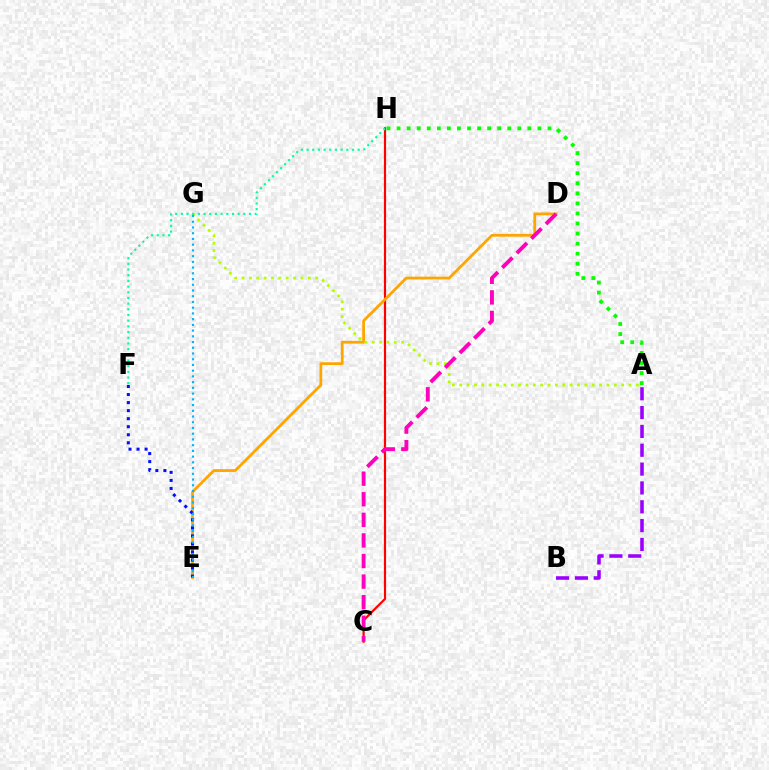{('C', 'H'): [{'color': '#ff0000', 'line_style': 'solid', 'thickness': 1.57}], ('D', 'E'): [{'color': '#ffa500', 'line_style': 'solid', 'thickness': 2.0}], ('A', 'G'): [{'color': '#b3ff00', 'line_style': 'dotted', 'thickness': 2.0}], ('C', 'D'): [{'color': '#ff00bd', 'line_style': 'dashed', 'thickness': 2.8}], ('A', 'H'): [{'color': '#08ff00', 'line_style': 'dotted', 'thickness': 2.73}], ('A', 'B'): [{'color': '#9b00ff', 'line_style': 'dashed', 'thickness': 2.56}], ('F', 'H'): [{'color': '#00ff9d', 'line_style': 'dotted', 'thickness': 1.54}], ('E', 'F'): [{'color': '#0010ff', 'line_style': 'dotted', 'thickness': 2.18}], ('E', 'G'): [{'color': '#00b5ff', 'line_style': 'dotted', 'thickness': 1.56}]}